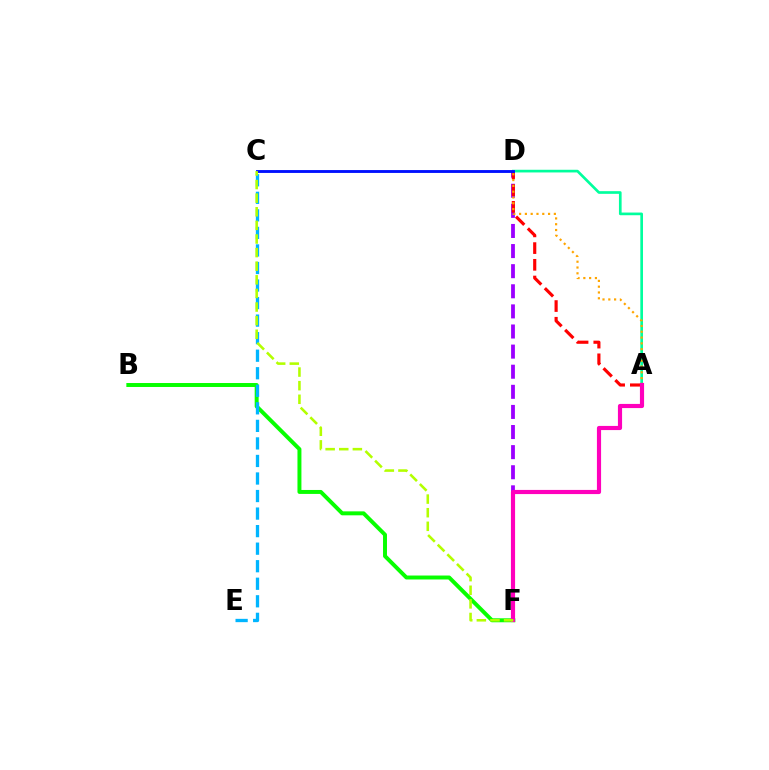{('B', 'F'): [{'color': '#08ff00', 'line_style': 'solid', 'thickness': 2.85}], ('D', 'F'): [{'color': '#9b00ff', 'line_style': 'dashed', 'thickness': 2.73}], ('A', 'D'): [{'color': '#00ff9d', 'line_style': 'solid', 'thickness': 1.92}, {'color': '#ff0000', 'line_style': 'dashed', 'thickness': 2.27}, {'color': '#ffa500', 'line_style': 'dotted', 'thickness': 1.57}], ('C', 'D'): [{'color': '#0010ff', 'line_style': 'solid', 'thickness': 2.07}], ('C', 'E'): [{'color': '#00b5ff', 'line_style': 'dashed', 'thickness': 2.38}], ('A', 'F'): [{'color': '#ff00bd', 'line_style': 'solid', 'thickness': 3.0}], ('C', 'F'): [{'color': '#b3ff00', 'line_style': 'dashed', 'thickness': 1.85}]}